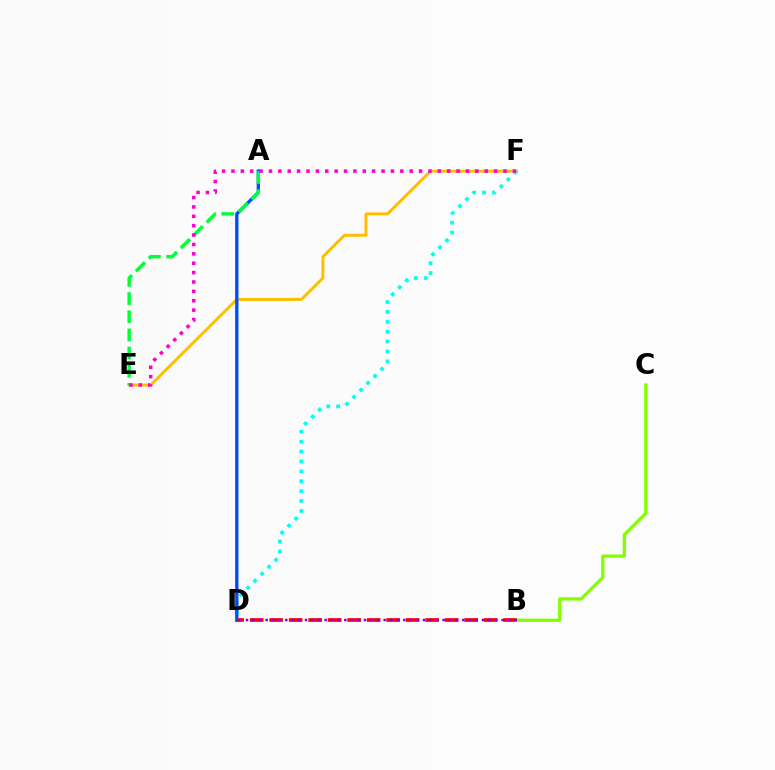{('E', 'F'): [{'color': '#ffbd00', 'line_style': 'solid', 'thickness': 2.1}, {'color': '#ff00cf', 'line_style': 'dotted', 'thickness': 2.55}], ('D', 'F'): [{'color': '#00fff6', 'line_style': 'dotted', 'thickness': 2.69}], ('A', 'D'): [{'color': '#004bff', 'line_style': 'solid', 'thickness': 2.4}], ('B', 'D'): [{'color': '#ff0000', 'line_style': 'dashed', 'thickness': 2.65}, {'color': '#7200ff', 'line_style': 'dotted', 'thickness': 1.78}], ('A', 'E'): [{'color': '#00ff39', 'line_style': 'dashed', 'thickness': 2.47}], ('B', 'C'): [{'color': '#84ff00', 'line_style': 'solid', 'thickness': 2.36}]}